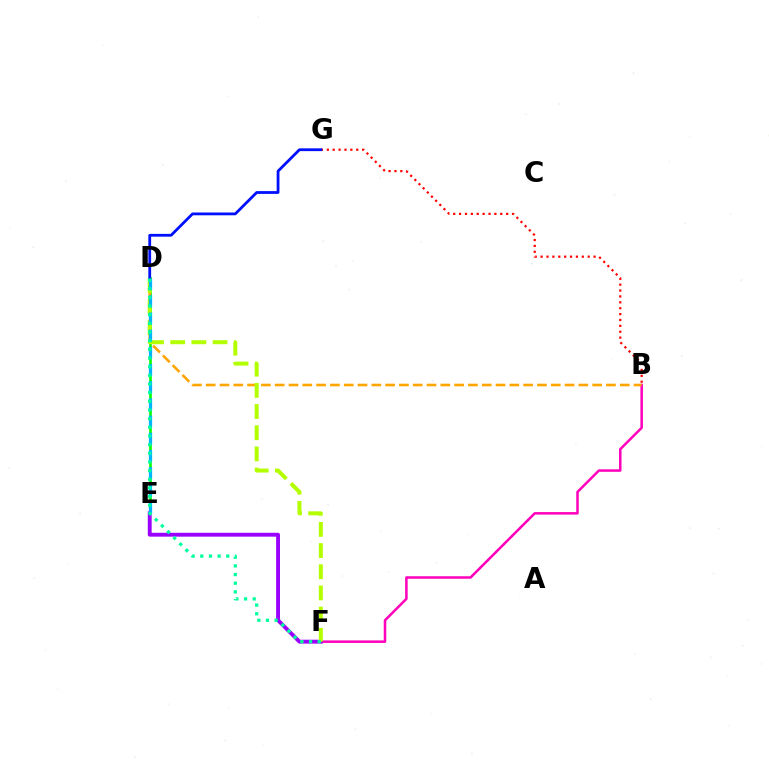{('D', 'E'): [{'color': '#08ff00', 'line_style': 'solid', 'thickness': 1.91}, {'color': '#00b5ff', 'line_style': 'dashed', 'thickness': 2.33}], ('B', 'F'): [{'color': '#ff00bd', 'line_style': 'solid', 'thickness': 1.81}], ('B', 'D'): [{'color': '#ffa500', 'line_style': 'dashed', 'thickness': 1.88}], ('E', 'F'): [{'color': '#9b00ff', 'line_style': 'solid', 'thickness': 2.79}], ('B', 'G'): [{'color': '#ff0000', 'line_style': 'dotted', 'thickness': 1.6}], ('D', 'F'): [{'color': '#b3ff00', 'line_style': 'dashed', 'thickness': 2.88}, {'color': '#00ff9d', 'line_style': 'dotted', 'thickness': 2.35}], ('D', 'G'): [{'color': '#0010ff', 'line_style': 'solid', 'thickness': 2.01}]}